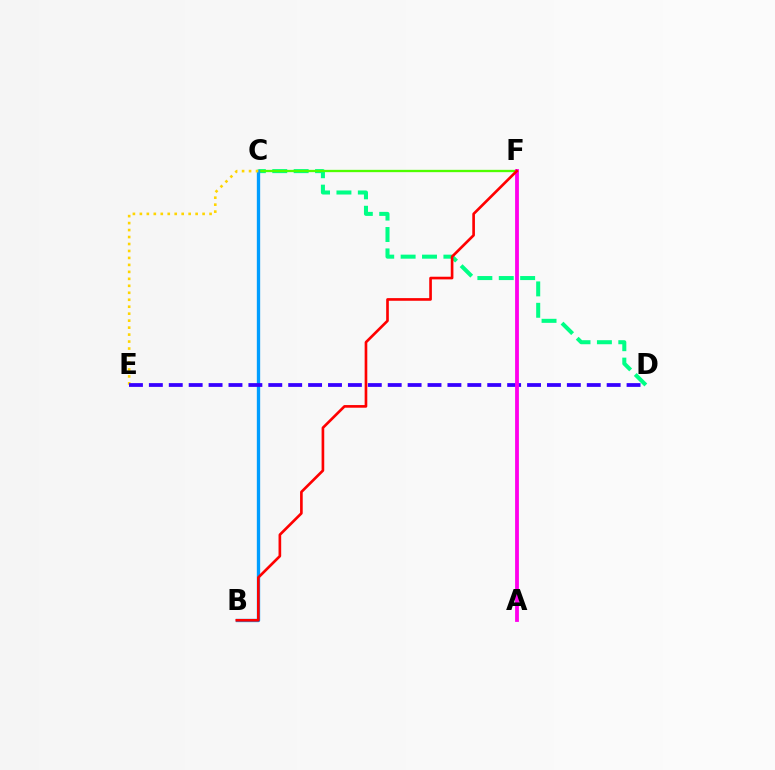{('C', 'D'): [{'color': '#00ff86', 'line_style': 'dashed', 'thickness': 2.91}], ('C', 'F'): [{'color': '#4fff00', 'line_style': 'solid', 'thickness': 1.67}], ('B', 'C'): [{'color': '#009eff', 'line_style': 'solid', 'thickness': 2.4}], ('C', 'E'): [{'color': '#ffd500', 'line_style': 'dotted', 'thickness': 1.89}], ('D', 'E'): [{'color': '#3700ff', 'line_style': 'dashed', 'thickness': 2.7}], ('A', 'F'): [{'color': '#ff00ed', 'line_style': 'solid', 'thickness': 2.75}], ('B', 'F'): [{'color': '#ff0000', 'line_style': 'solid', 'thickness': 1.91}]}